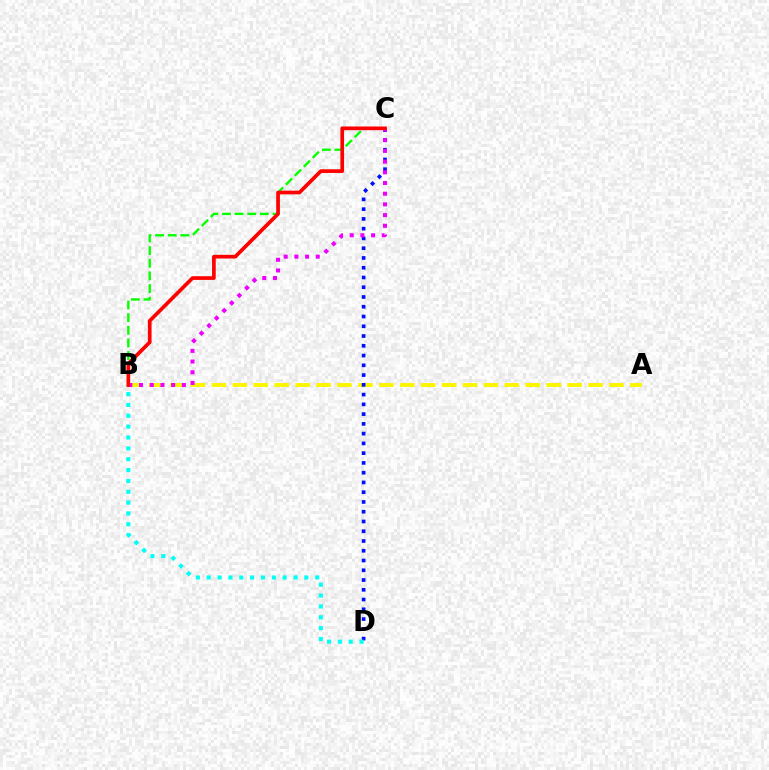{('A', 'B'): [{'color': '#fcf500', 'line_style': 'dashed', 'thickness': 2.84}], ('B', 'C'): [{'color': '#08ff00', 'line_style': 'dashed', 'thickness': 1.72}, {'color': '#ee00ff', 'line_style': 'dotted', 'thickness': 2.91}, {'color': '#ff0000', 'line_style': 'solid', 'thickness': 2.65}], ('C', 'D'): [{'color': '#0010ff', 'line_style': 'dotted', 'thickness': 2.65}], ('B', 'D'): [{'color': '#00fff6', 'line_style': 'dotted', 'thickness': 2.95}]}